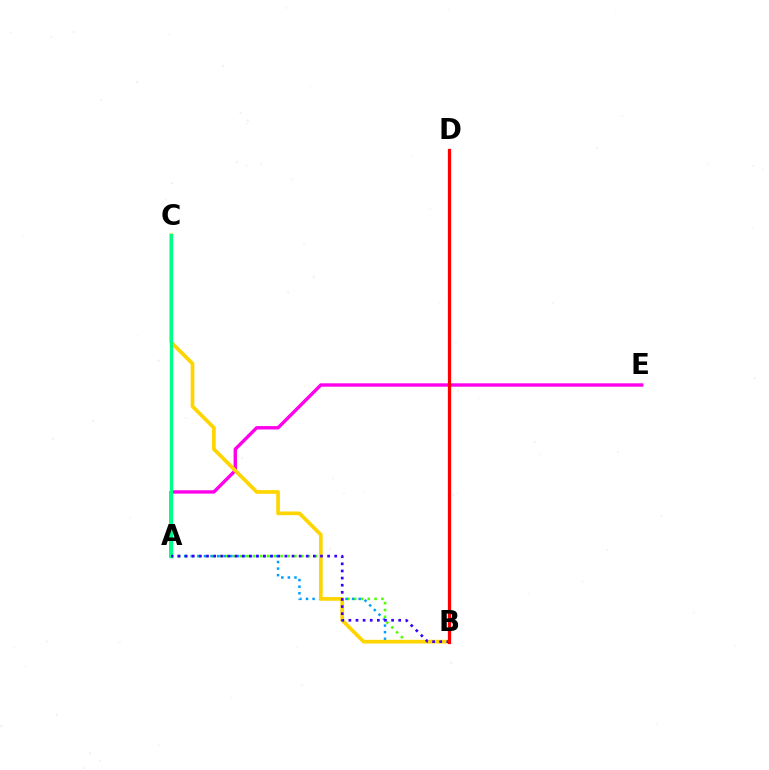{('A', 'B'): [{'color': '#4fff00', 'line_style': 'dotted', 'thickness': 1.86}, {'color': '#009eff', 'line_style': 'dotted', 'thickness': 1.79}, {'color': '#3700ff', 'line_style': 'dotted', 'thickness': 1.93}], ('A', 'E'): [{'color': '#ff00ed', 'line_style': 'solid', 'thickness': 2.44}], ('B', 'C'): [{'color': '#ffd500', 'line_style': 'solid', 'thickness': 2.67}], ('A', 'C'): [{'color': '#00ff86', 'line_style': 'solid', 'thickness': 2.4}], ('B', 'D'): [{'color': '#ff0000', 'line_style': 'solid', 'thickness': 2.33}]}